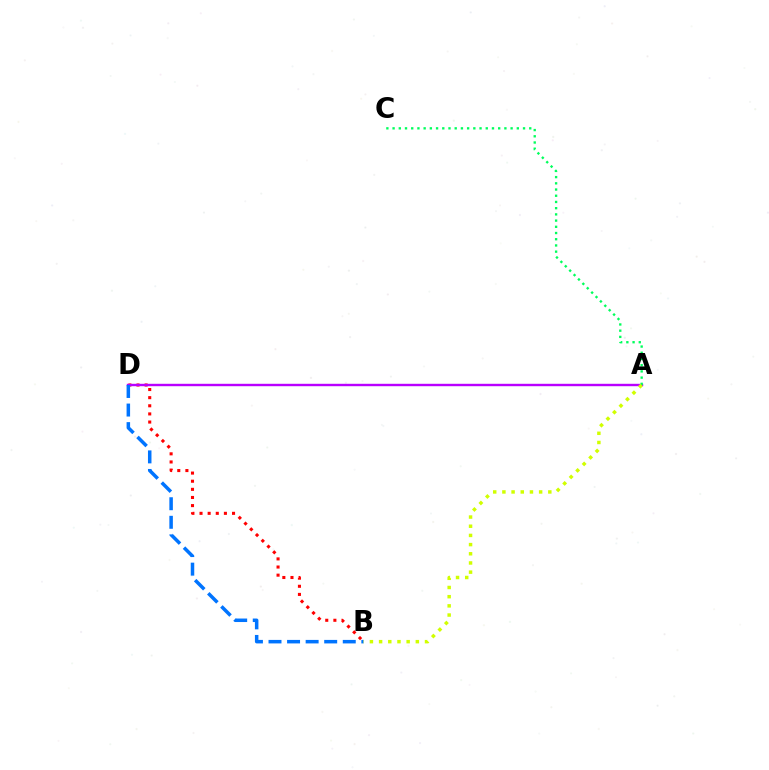{('B', 'D'): [{'color': '#ff0000', 'line_style': 'dotted', 'thickness': 2.21}, {'color': '#0074ff', 'line_style': 'dashed', 'thickness': 2.52}], ('A', 'D'): [{'color': '#b900ff', 'line_style': 'solid', 'thickness': 1.73}], ('A', 'C'): [{'color': '#00ff5c', 'line_style': 'dotted', 'thickness': 1.69}], ('A', 'B'): [{'color': '#d1ff00', 'line_style': 'dotted', 'thickness': 2.5}]}